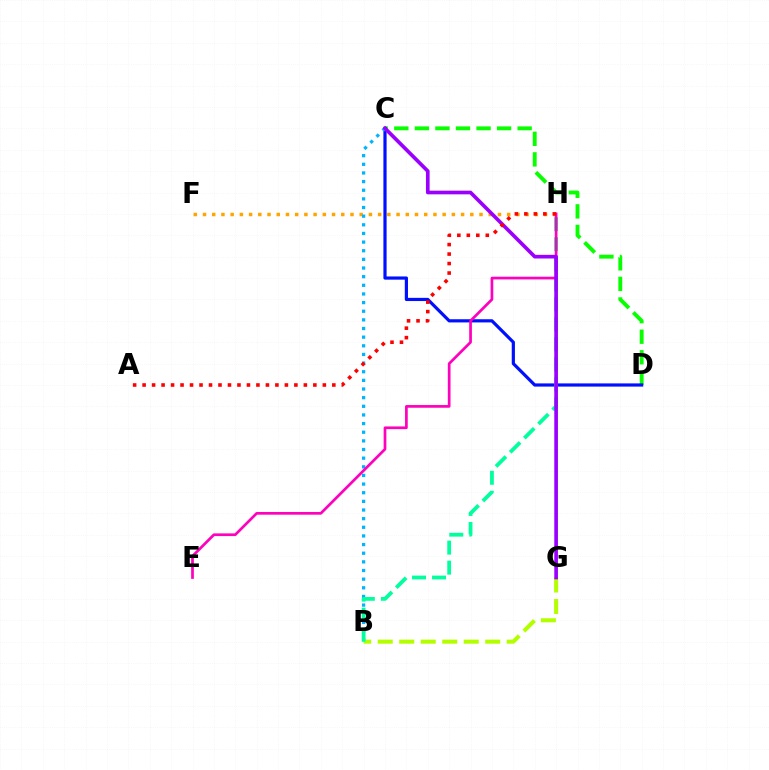{('C', 'D'): [{'color': '#08ff00', 'line_style': 'dashed', 'thickness': 2.79}, {'color': '#0010ff', 'line_style': 'solid', 'thickness': 2.3}], ('F', 'H'): [{'color': '#ffa500', 'line_style': 'dotted', 'thickness': 2.5}], ('B', 'C'): [{'color': '#00b5ff', 'line_style': 'dotted', 'thickness': 2.35}], ('B', 'G'): [{'color': '#b3ff00', 'line_style': 'dashed', 'thickness': 2.92}], ('B', 'H'): [{'color': '#00ff9d', 'line_style': 'dashed', 'thickness': 2.72}], ('E', 'H'): [{'color': '#ff00bd', 'line_style': 'solid', 'thickness': 1.95}], ('C', 'G'): [{'color': '#9b00ff', 'line_style': 'solid', 'thickness': 2.64}], ('A', 'H'): [{'color': '#ff0000', 'line_style': 'dotted', 'thickness': 2.58}]}